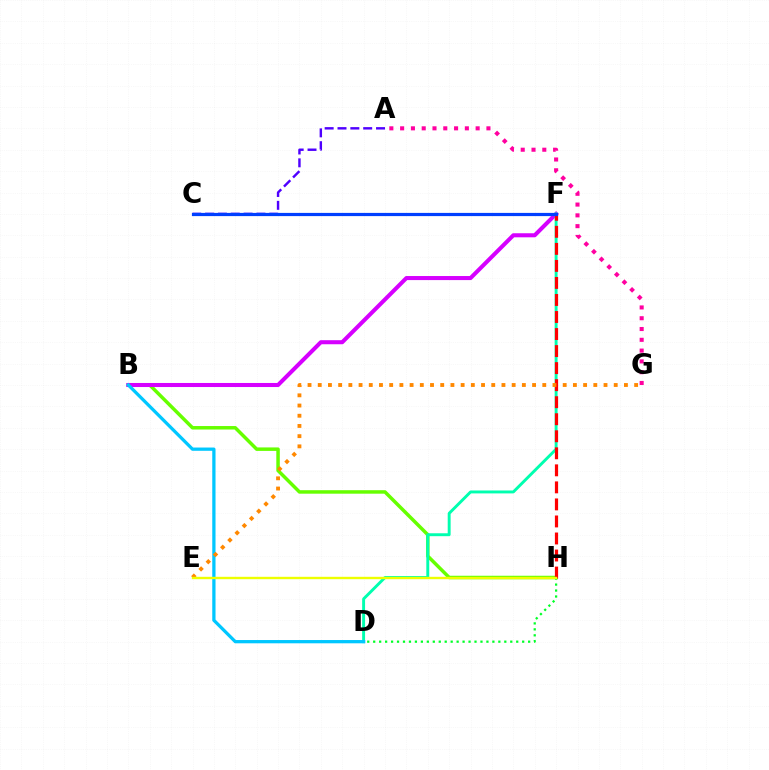{('A', 'C'): [{'color': '#4f00ff', 'line_style': 'dashed', 'thickness': 1.74}], ('B', 'H'): [{'color': '#66ff00', 'line_style': 'solid', 'thickness': 2.51}], ('B', 'F'): [{'color': '#d600ff', 'line_style': 'solid', 'thickness': 2.92}], ('D', 'F'): [{'color': '#00ffaf', 'line_style': 'solid', 'thickness': 2.1}], ('D', 'H'): [{'color': '#00ff27', 'line_style': 'dotted', 'thickness': 1.62}], ('B', 'D'): [{'color': '#00c7ff', 'line_style': 'solid', 'thickness': 2.35}], ('F', 'H'): [{'color': '#ff0000', 'line_style': 'dashed', 'thickness': 2.31}], ('C', 'F'): [{'color': '#003fff', 'line_style': 'solid', 'thickness': 2.3}], ('E', 'G'): [{'color': '#ff8800', 'line_style': 'dotted', 'thickness': 2.77}], ('E', 'H'): [{'color': '#eeff00', 'line_style': 'solid', 'thickness': 1.72}], ('A', 'G'): [{'color': '#ff00a0', 'line_style': 'dotted', 'thickness': 2.93}]}